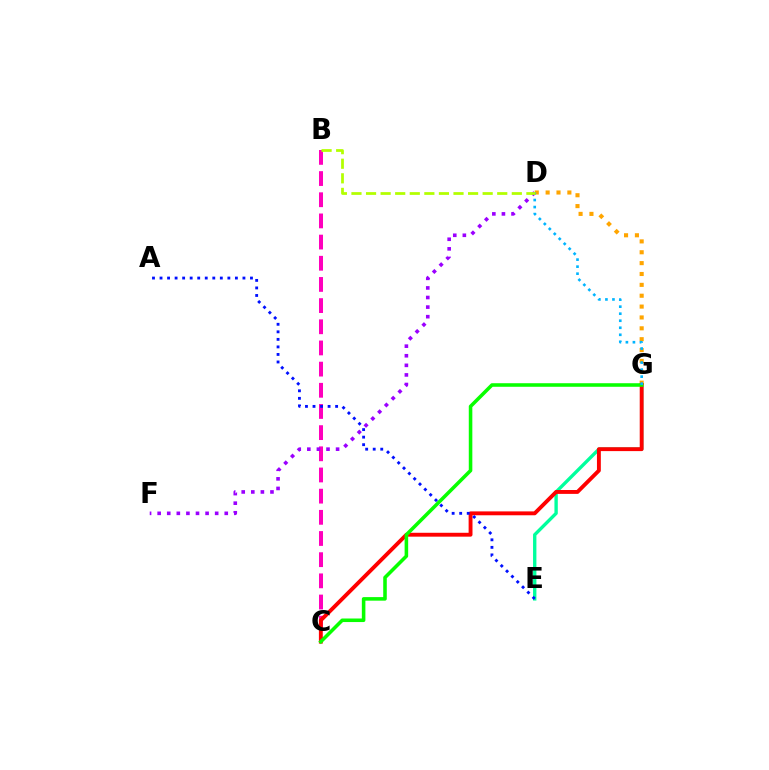{('E', 'G'): [{'color': '#00ff9d', 'line_style': 'solid', 'thickness': 2.42}], ('D', 'G'): [{'color': '#ffa500', 'line_style': 'dotted', 'thickness': 2.95}, {'color': '#00b5ff', 'line_style': 'dotted', 'thickness': 1.91}], ('B', 'C'): [{'color': '#ff00bd', 'line_style': 'dashed', 'thickness': 2.88}], ('C', 'G'): [{'color': '#ff0000', 'line_style': 'solid', 'thickness': 2.79}, {'color': '#08ff00', 'line_style': 'solid', 'thickness': 2.56}], ('D', 'F'): [{'color': '#9b00ff', 'line_style': 'dotted', 'thickness': 2.6}], ('B', 'D'): [{'color': '#b3ff00', 'line_style': 'dashed', 'thickness': 1.98}], ('A', 'E'): [{'color': '#0010ff', 'line_style': 'dotted', 'thickness': 2.05}]}